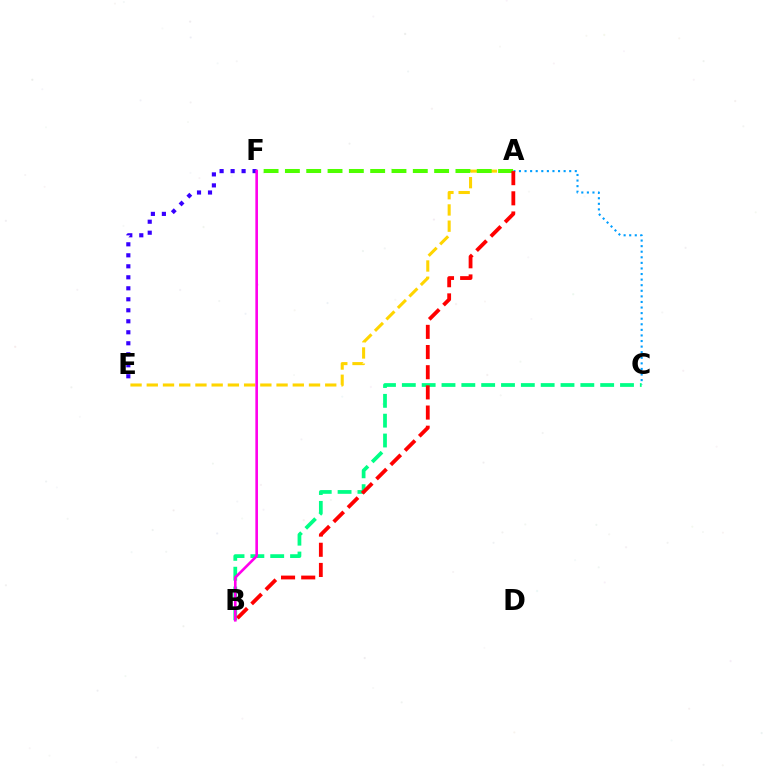{('E', 'F'): [{'color': '#3700ff', 'line_style': 'dotted', 'thickness': 2.99}], ('A', 'C'): [{'color': '#009eff', 'line_style': 'dotted', 'thickness': 1.52}], ('B', 'C'): [{'color': '#00ff86', 'line_style': 'dashed', 'thickness': 2.69}], ('A', 'E'): [{'color': '#ffd500', 'line_style': 'dashed', 'thickness': 2.2}], ('A', 'F'): [{'color': '#4fff00', 'line_style': 'dashed', 'thickness': 2.9}], ('A', 'B'): [{'color': '#ff0000', 'line_style': 'dashed', 'thickness': 2.74}], ('B', 'F'): [{'color': '#ff00ed', 'line_style': 'solid', 'thickness': 1.89}]}